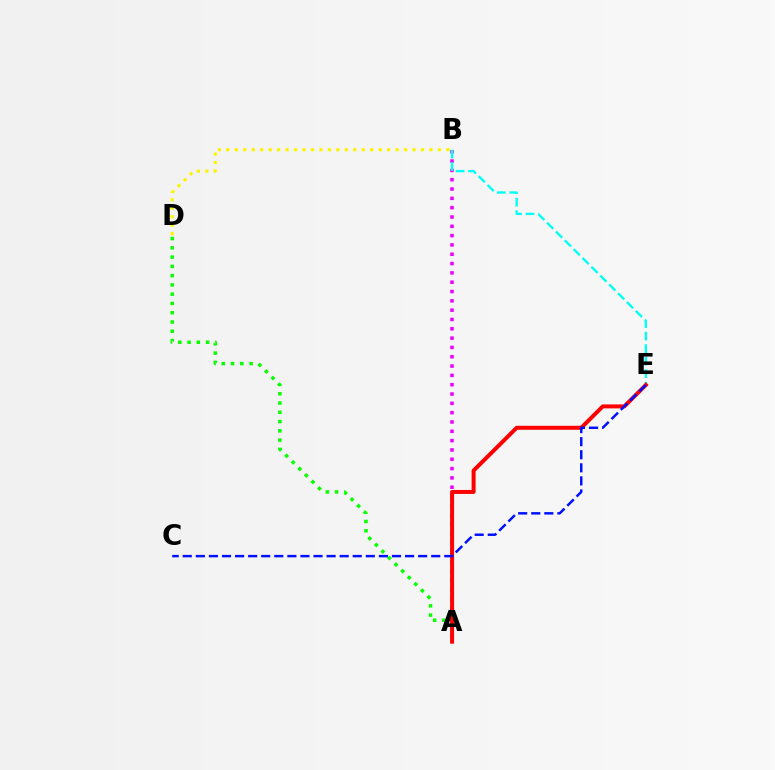{('A', 'D'): [{'color': '#08ff00', 'line_style': 'dotted', 'thickness': 2.52}], ('A', 'B'): [{'color': '#ee00ff', 'line_style': 'dotted', 'thickness': 2.53}], ('B', 'D'): [{'color': '#fcf500', 'line_style': 'dotted', 'thickness': 2.3}], ('B', 'E'): [{'color': '#00fff6', 'line_style': 'dashed', 'thickness': 1.7}], ('A', 'E'): [{'color': '#ff0000', 'line_style': 'solid', 'thickness': 2.87}], ('C', 'E'): [{'color': '#0010ff', 'line_style': 'dashed', 'thickness': 1.78}]}